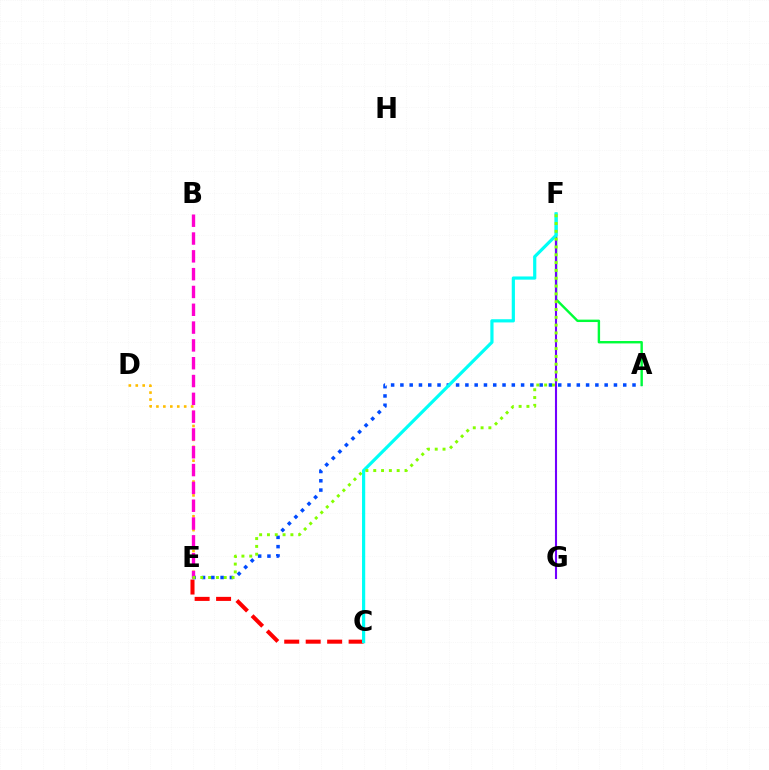{('A', 'F'): [{'color': '#00ff39', 'line_style': 'solid', 'thickness': 1.73}], ('C', 'E'): [{'color': '#ff0000', 'line_style': 'dashed', 'thickness': 2.92}], ('F', 'G'): [{'color': '#7200ff', 'line_style': 'solid', 'thickness': 1.51}], ('A', 'E'): [{'color': '#004bff', 'line_style': 'dotted', 'thickness': 2.52}], ('C', 'F'): [{'color': '#00fff6', 'line_style': 'solid', 'thickness': 2.3}], ('D', 'E'): [{'color': '#ffbd00', 'line_style': 'dotted', 'thickness': 1.89}], ('B', 'E'): [{'color': '#ff00cf', 'line_style': 'dashed', 'thickness': 2.42}], ('E', 'F'): [{'color': '#84ff00', 'line_style': 'dotted', 'thickness': 2.12}]}